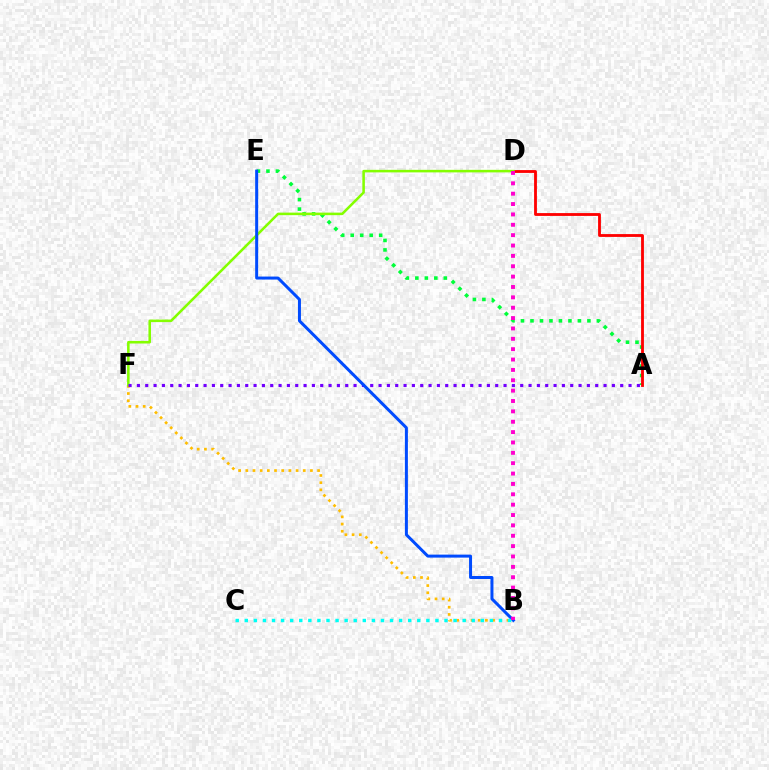{('A', 'E'): [{'color': '#00ff39', 'line_style': 'dotted', 'thickness': 2.58}], ('B', 'F'): [{'color': '#ffbd00', 'line_style': 'dotted', 'thickness': 1.95}], ('A', 'D'): [{'color': '#ff0000', 'line_style': 'solid', 'thickness': 2.04}], ('D', 'F'): [{'color': '#84ff00', 'line_style': 'solid', 'thickness': 1.84}], ('A', 'F'): [{'color': '#7200ff', 'line_style': 'dotted', 'thickness': 2.26}], ('B', 'E'): [{'color': '#004bff', 'line_style': 'solid', 'thickness': 2.16}], ('B', 'C'): [{'color': '#00fff6', 'line_style': 'dotted', 'thickness': 2.47}], ('B', 'D'): [{'color': '#ff00cf', 'line_style': 'dotted', 'thickness': 2.82}]}